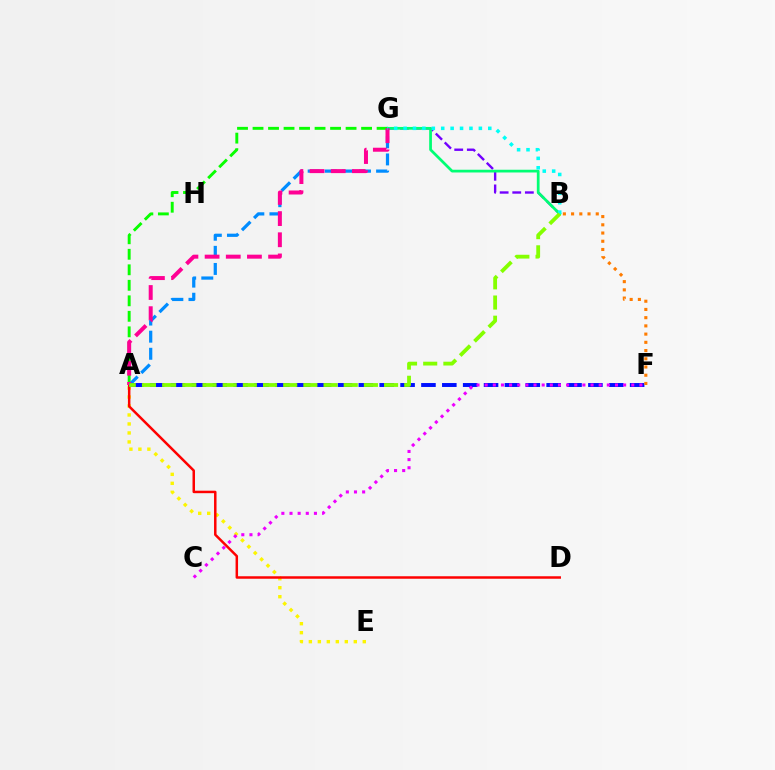{('A', 'E'): [{'color': '#fcf500', 'line_style': 'dotted', 'thickness': 2.44}], ('B', 'G'): [{'color': '#7200ff', 'line_style': 'dashed', 'thickness': 1.71}, {'color': '#00ff74', 'line_style': 'solid', 'thickness': 1.97}, {'color': '#00fff6', 'line_style': 'dotted', 'thickness': 2.56}], ('A', 'G'): [{'color': '#08ff00', 'line_style': 'dashed', 'thickness': 2.11}, {'color': '#008cff', 'line_style': 'dashed', 'thickness': 2.32}, {'color': '#ff0094', 'line_style': 'dashed', 'thickness': 2.88}], ('A', 'D'): [{'color': '#ff0000', 'line_style': 'solid', 'thickness': 1.79}], ('A', 'F'): [{'color': '#0010ff', 'line_style': 'dashed', 'thickness': 2.84}], ('A', 'B'): [{'color': '#84ff00', 'line_style': 'dashed', 'thickness': 2.74}], ('B', 'F'): [{'color': '#ff7c00', 'line_style': 'dotted', 'thickness': 2.23}], ('C', 'F'): [{'color': '#ee00ff', 'line_style': 'dotted', 'thickness': 2.21}]}